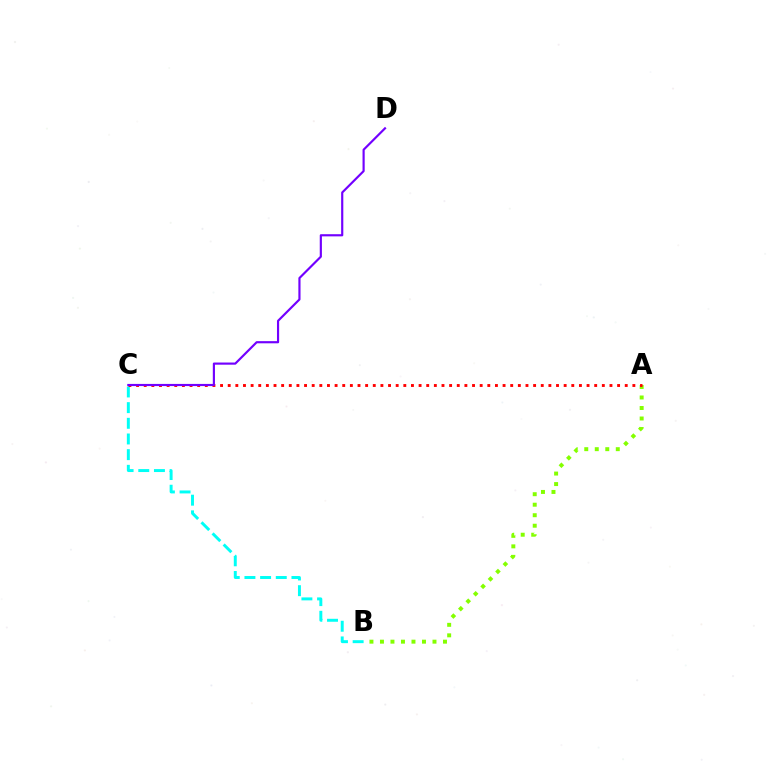{('B', 'C'): [{'color': '#00fff6', 'line_style': 'dashed', 'thickness': 2.13}], ('A', 'B'): [{'color': '#84ff00', 'line_style': 'dotted', 'thickness': 2.85}], ('A', 'C'): [{'color': '#ff0000', 'line_style': 'dotted', 'thickness': 2.07}], ('C', 'D'): [{'color': '#7200ff', 'line_style': 'solid', 'thickness': 1.56}]}